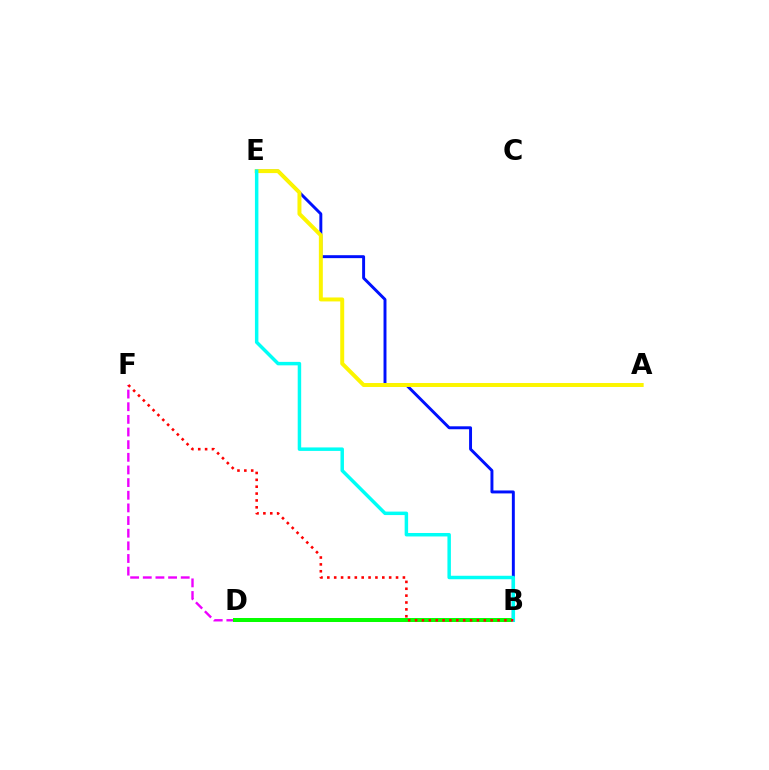{('D', 'F'): [{'color': '#ee00ff', 'line_style': 'dashed', 'thickness': 1.72}], ('B', 'E'): [{'color': '#0010ff', 'line_style': 'solid', 'thickness': 2.12}, {'color': '#00fff6', 'line_style': 'solid', 'thickness': 2.5}], ('A', 'E'): [{'color': '#fcf500', 'line_style': 'solid', 'thickness': 2.85}], ('B', 'D'): [{'color': '#08ff00', 'line_style': 'solid', 'thickness': 2.88}], ('B', 'F'): [{'color': '#ff0000', 'line_style': 'dotted', 'thickness': 1.87}]}